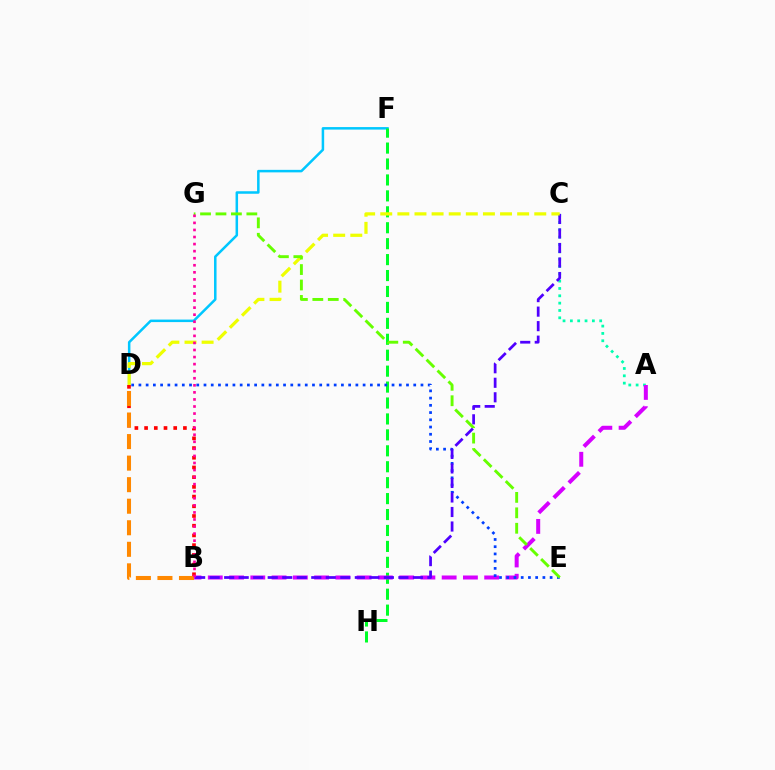{('D', 'F'): [{'color': '#00c7ff', 'line_style': 'solid', 'thickness': 1.81}], ('B', 'D'): [{'color': '#ff0000', 'line_style': 'dotted', 'thickness': 2.64}, {'color': '#ff8800', 'line_style': 'dashed', 'thickness': 2.93}], ('A', 'C'): [{'color': '#00ffaf', 'line_style': 'dotted', 'thickness': 1.99}], ('F', 'H'): [{'color': '#00ff27', 'line_style': 'dashed', 'thickness': 2.16}], ('A', 'B'): [{'color': '#d600ff', 'line_style': 'dashed', 'thickness': 2.89}], ('D', 'E'): [{'color': '#003fff', 'line_style': 'dotted', 'thickness': 1.96}], ('B', 'C'): [{'color': '#4f00ff', 'line_style': 'dashed', 'thickness': 1.97}], ('C', 'D'): [{'color': '#eeff00', 'line_style': 'dashed', 'thickness': 2.32}], ('E', 'G'): [{'color': '#66ff00', 'line_style': 'dashed', 'thickness': 2.1}], ('B', 'G'): [{'color': '#ff00a0', 'line_style': 'dotted', 'thickness': 1.92}]}